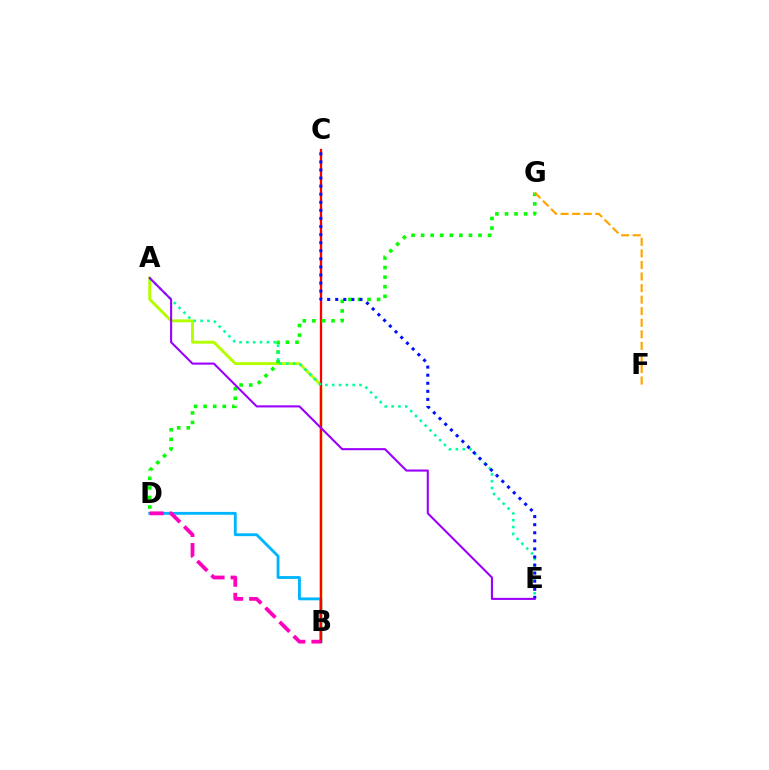{('A', 'B'): [{'color': '#b3ff00', 'line_style': 'solid', 'thickness': 2.11}], ('B', 'D'): [{'color': '#00b5ff', 'line_style': 'solid', 'thickness': 2.06}, {'color': '#ff00bd', 'line_style': 'dashed', 'thickness': 2.72}], ('B', 'C'): [{'color': '#ff0000', 'line_style': 'solid', 'thickness': 1.65}], ('D', 'G'): [{'color': '#08ff00', 'line_style': 'dotted', 'thickness': 2.6}], ('A', 'E'): [{'color': '#00ff9d', 'line_style': 'dotted', 'thickness': 1.86}, {'color': '#9b00ff', 'line_style': 'solid', 'thickness': 1.51}], ('C', 'E'): [{'color': '#0010ff', 'line_style': 'dotted', 'thickness': 2.19}], ('F', 'G'): [{'color': '#ffa500', 'line_style': 'dashed', 'thickness': 1.57}]}